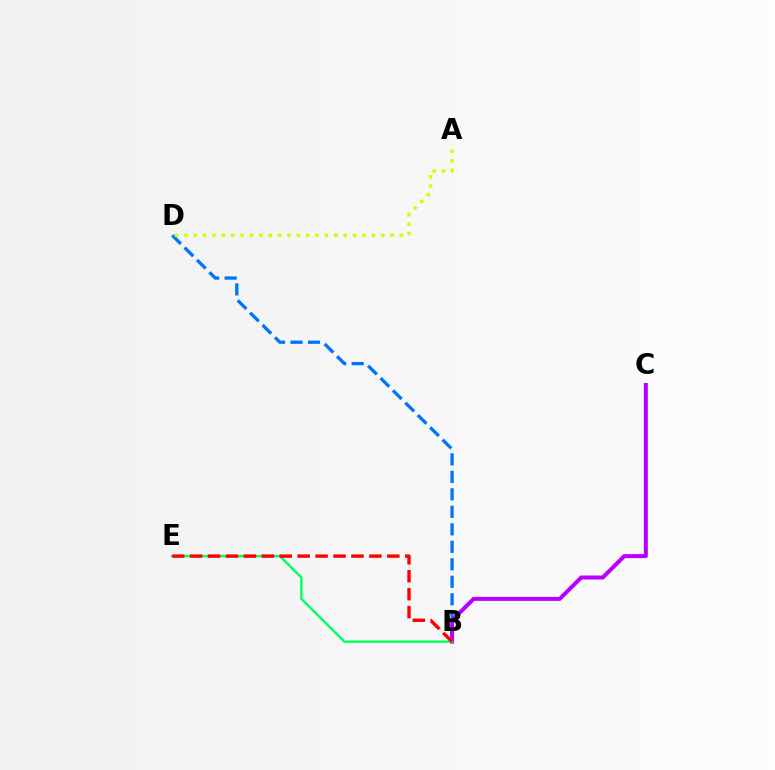{('B', 'D'): [{'color': '#0074ff', 'line_style': 'dashed', 'thickness': 2.38}], ('B', 'C'): [{'color': '#b900ff', 'line_style': 'solid', 'thickness': 2.88}], ('B', 'E'): [{'color': '#00ff5c', 'line_style': 'solid', 'thickness': 1.72}, {'color': '#ff0000', 'line_style': 'dashed', 'thickness': 2.44}], ('A', 'D'): [{'color': '#d1ff00', 'line_style': 'dotted', 'thickness': 2.55}]}